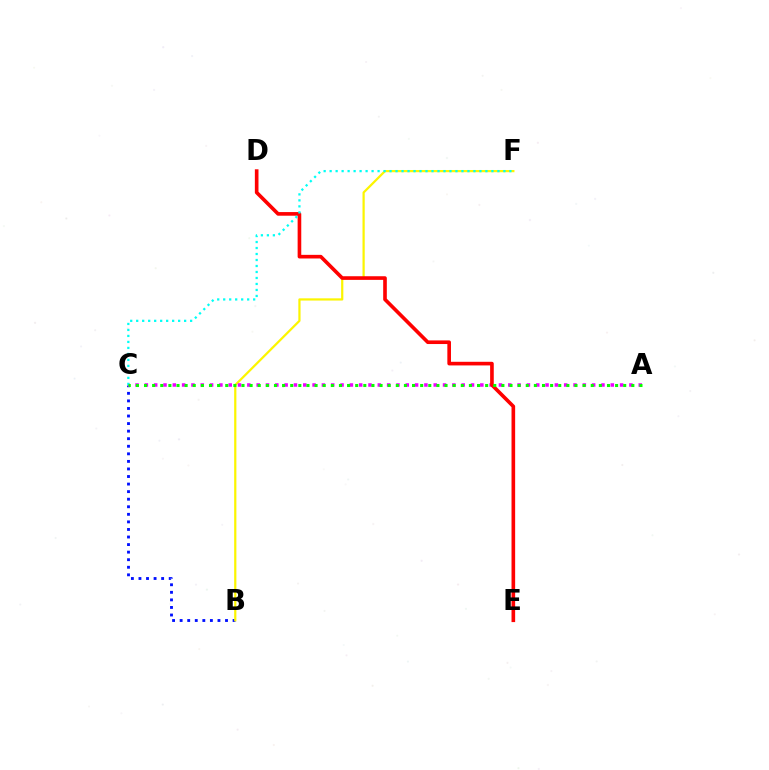{('B', 'C'): [{'color': '#0010ff', 'line_style': 'dotted', 'thickness': 2.05}], ('B', 'F'): [{'color': '#fcf500', 'line_style': 'solid', 'thickness': 1.6}], ('A', 'C'): [{'color': '#ee00ff', 'line_style': 'dotted', 'thickness': 2.53}, {'color': '#08ff00', 'line_style': 'dotted', 'thickness': 2.21}], ('D', 'E'): [{'color': '#ff0000', 'line_style': 'solid', 'thickness': 2.62}], ('C', 'F'): [{'color': '#00fff6', 'line_style': 'dotted', 'thickness': 1.63}]}